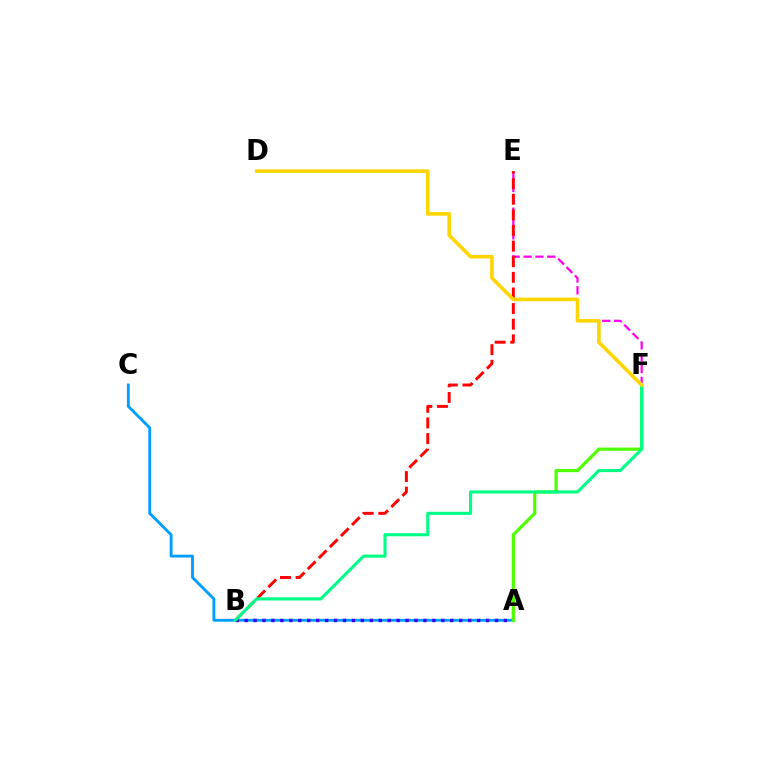{('E', 'F'): [{'color': '#ff00ed', 'line_style': 'dashed', 'thickness': 1.61}], ('A', 'C'): [{'color': '#009eff', 'line_style': 'solid', 'thickness': 2.06}], ('A', 'B'): [{'color': '#3700ff', 'line_style': 'dotted', 'thickness': 2.43}], ('A', 'F'): [{'color': '#4fff00', 'line_style': 'solid', 'thickness': 2.32}], ('B', 'E'): [{'color': '#ff0000', 'line_style': 'dashed', 'thickness': 2.12}], ('B', 'F'): [{'color': '#00ff86', 'line_style': 'solid', 'thickness': 2.23}], ('D', 'F'): [{'color': '#ffd500', 'line_style': 'solid', 'thickness': 2.59}]}